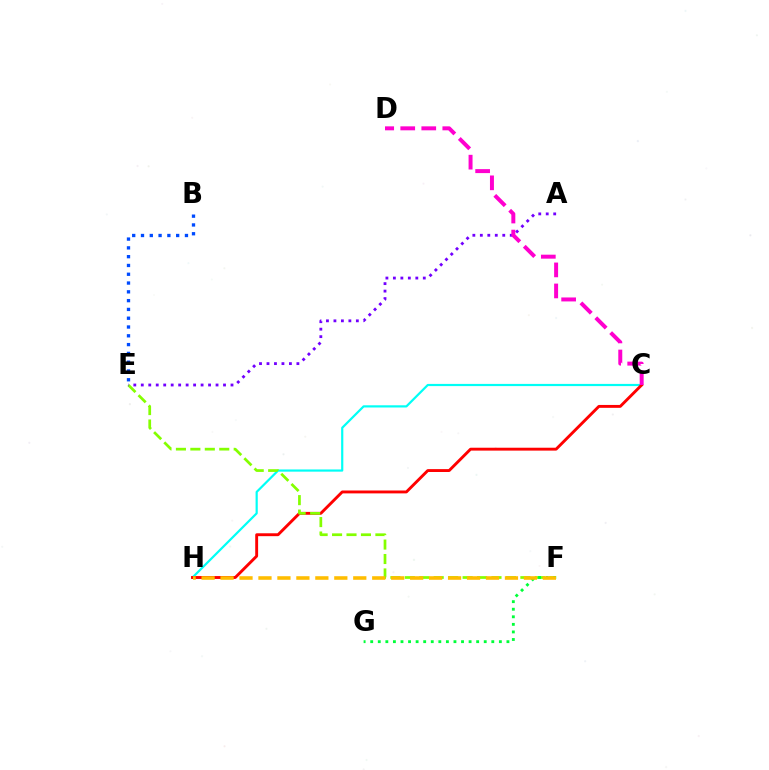{('C', 'H'): [{'color': '#00fff6', 'line_style': 'solid', 'thickness': 1.58}, {'color': '#ff0000', 'line_style': 'solid', 'thickness': 2.08}], ('E', 'F'): [{'color': '#84ff00', 'line_style': 'dashed', 'thickness': 1.96}], ('A', 'E'): [{'color': '#7200ff', 'line_style': 'dotted', 'thickness': 2.03}], ('B', 'E'): [{'color': '#004bff', 'line_style': 'dotted', 'thickness': 2.39}], ('F', 'G'): [{'color': '#00ff39', 'line_style': 'dotted', 'thickness': 2.06}], ('F', 'H'): [{'color': '#ffbd00', 'line_style': 'dashed', 'thickness': 2.58}], ('C', 'D'): [{'color': '#ff00cf', 'line_style': 'dashed', 'thickness': 2.86}]}